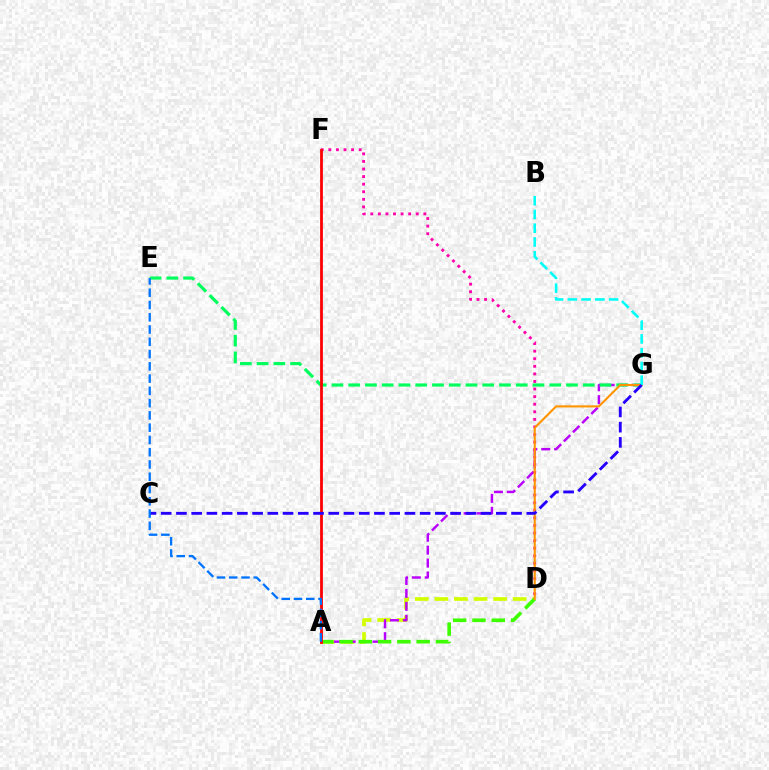{('A', 'D'): [{'color': '#d1ff00', 'line_style': 'dashed', 'thickness': 2.66}, {'color': '#3dff00', 'line_style': 'dashed', 'thickness': 2.62}], ('A', 'G'): [{'color': '#b900ff', 'line_style': 'dashed', 'thickness': 1.76}], ('E', 'G'): [{'color': '#00ff5c', 'line_style': 'dashed', 'thickness': 2.28}], ('D', 'F'): [{'color': '#ff00ac', 'line_style': 'dotted', 'thickness': 2.06}], ('A', 'F'): [{'color': '#ff0000', 'line_style': 'solid', 'thickness': 2.01}], ('D', 'G'): [{'color': '#ff9400', 'line_style': 'solid', 'thickness': 1.52}], ('B', 'G'): [{'color': '#00fff6', 'line_style': 'dashed', 'thickness': 1.87}], ('C', 'G'): [{'color': '#2500ff', 'line_style': 'dashed', 'thickness': 2.07}], ('A', 'E'): [{'color': '#0074ff', 'line_style': 'dashed', 'thickness': 1.67}]}